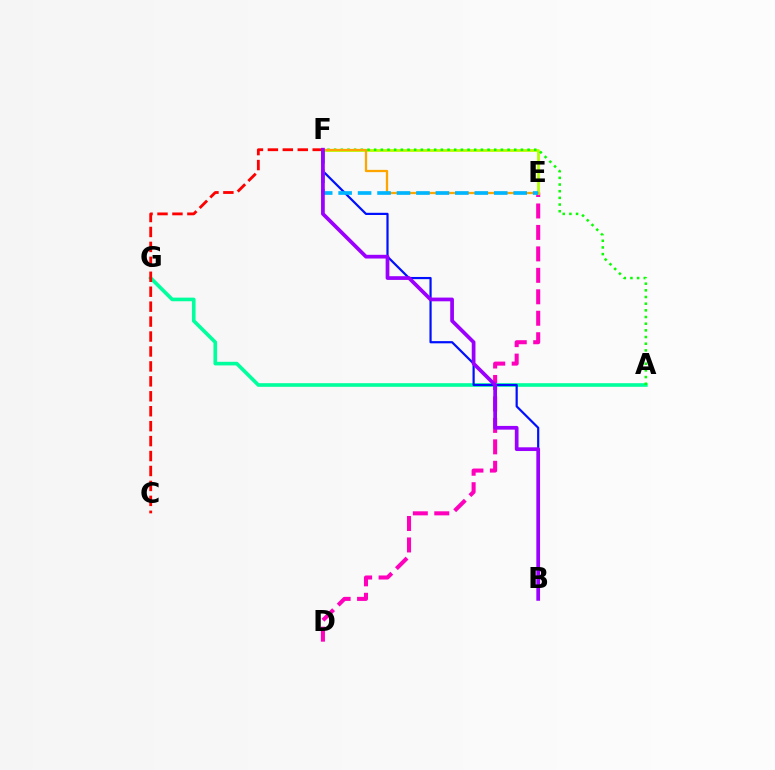{('D', 'E'): [{'color': '#ff00bd', 'line_style': 'dashed', 'thickness': 2.91}], ('E', 'F'): [{'color': '#b3ff00', 'line_style': 'solid', 'thickness': 1.99}, {'color': '#ffa500', 'line_style': 'solid', 'thickness': 1.64}, {'color': '#00b5ff', 'line_style': 'dashed', 'thickness': 2.64}], ('A', 'G'): [{'color': '#00ff9d', 'line_style': 'solid', 'thickness': 2.61}], ('A', 'F'): [{'color': '#08ff00', 'line_style': 'dotted', 'thickness': 1.81}], ('C', 'F'): [{'color': '#ff0000', 'line_style': 'dashed', 'thickness': 2.03}], ('B', 'F'): [{'color': '#0010ff', 'line_style': 'solid', 'thickness': 1.59}, {'color': '#9b00ff', 'line_style': 'solid', 'thickness': 2.68}]}